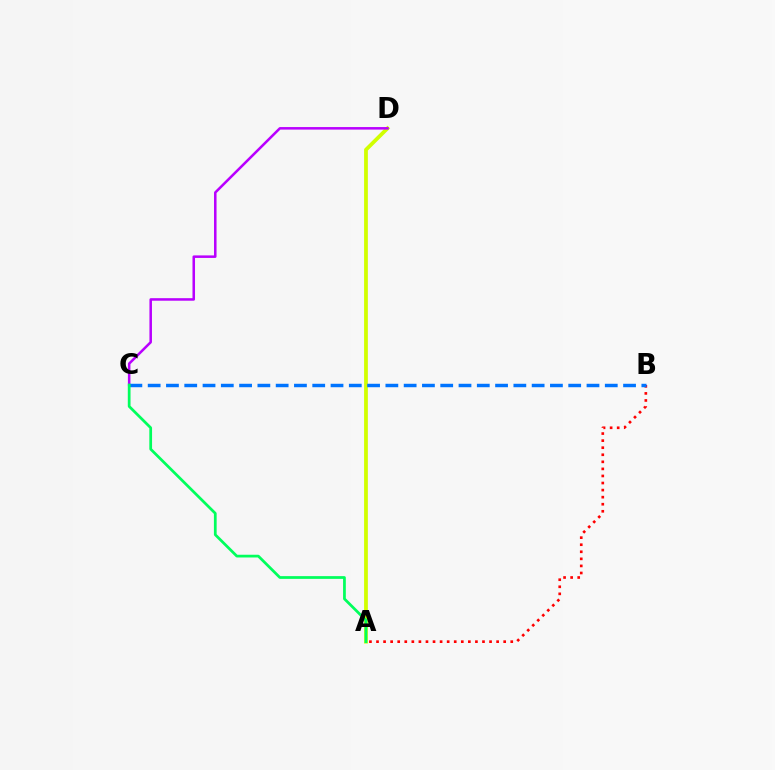{('A', 'B'): [{'color': '#ff0000', 'line_style': 'dotted', 'thickness': 1.92}], ('A', 'D'): [{'color': '#d1ff00', 'line_style': 'solid', 'thickness': 2.71}], ('C', 'D'): [{'color': '#b900ff', 'line_style': 'solid', 'thickness': 1.82}], ('B', 'C'): [{'color': '#0074ff', 'line_style': 'dashed', 'thickness': 2.48}], ('A', 'C'): [{'color': '#00ff5c', 'line_style': 'solid', 'thickness': 1.97}]}